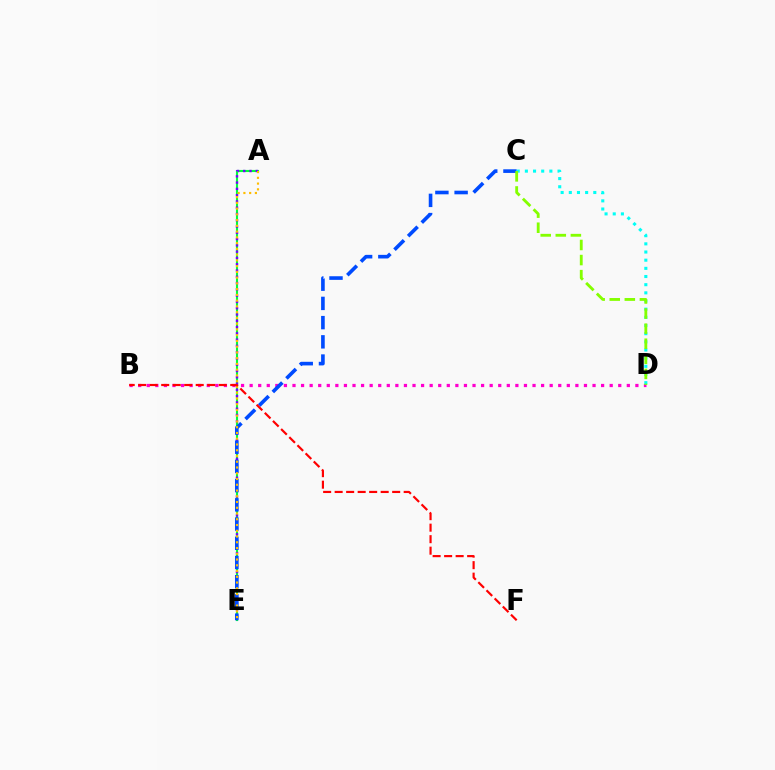{('A', 'E'): [{'color': '#00ff39', 'line_style': 'solid', 'thickness': 1.53}, {'color': '#7200ff', 'line_style': 'dotted', 'thickness': 1.71}, {'color': '#ffbd00', 'line_style': 'dotted', 'thickness': 1.56}], ('B', 'D'): [{'color': '#ff00cf', 'line_style': 'dotted', 'thickness': 2.33}], ('C', 'E'): [{'color': '#004bff', 'line_style': 'dashed', 'thickness': 2.61}], ('C', 'D'): [{'color': '#00fff6', 'line_style': 'dotted', 'thickness': 2.22}, {'color': '#84ff00', 'line_style': 'dashed', 'thickness': 2.05}], ('B', 'F'): [{'color': '#ff0000', 'line_style': 'dashed', 'thickness': 1.56}]}